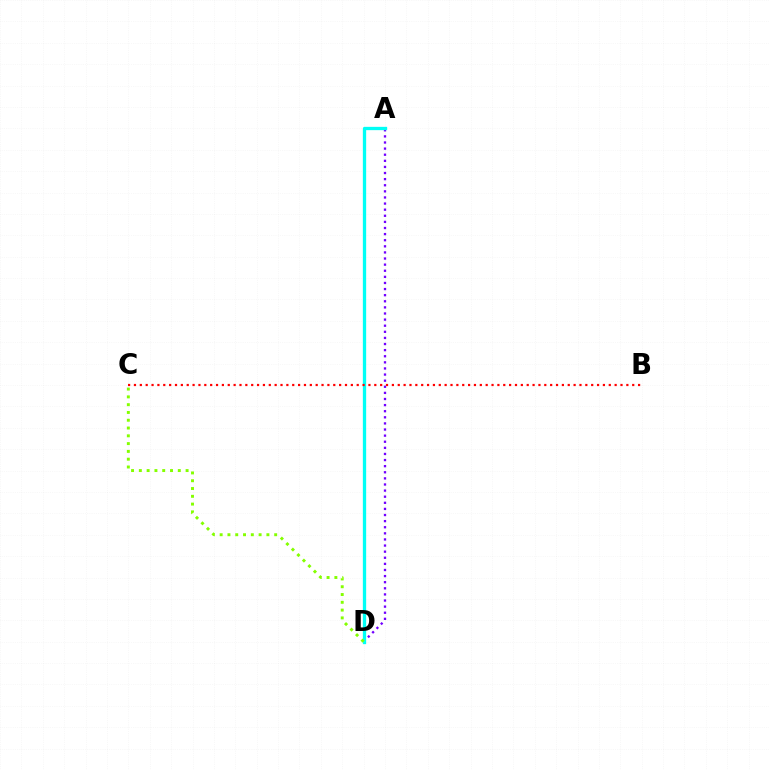{('A', 'D'): [{'color': '#7200ff', 'line_style': 'dotted', 'thickness': 1.66}, {'color': '#00fff6', 'line_style': 'solid', 'thickness': 2.38}], ('C', 'D'): [{'color': '#84ff00', 'line_style': 'dotted', 'thickness': 2.12}], ('B', 'C'): [{'color': '#ff0000', 'line_style': 'dotted', 'thickness': 1.59}]}